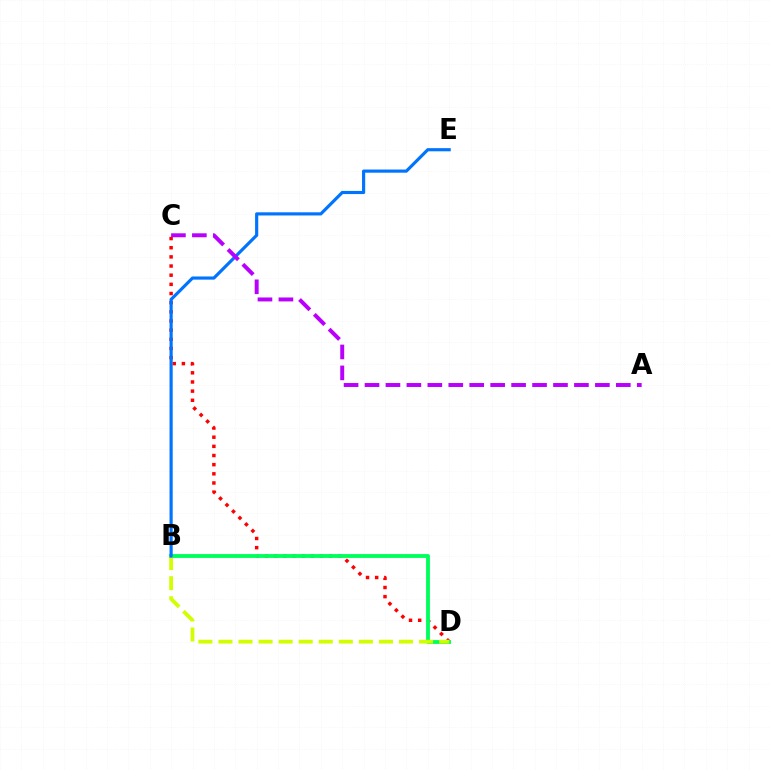{('C', 'D'): [{'color': '#ff0000', 'line_style': 'dotted', 'thickness': 2.49}], ('B', 'D'): [{'color': '#00ff5c', 'line_style': 'solid', 'thickness': 2.78}, {'color': '#d1ff00', 'line_style': 'dashed', 'thickness': 2.73}], ('B', 'E'): [{'color': '#0074ff', 'line_style': 'solid', 'thickness': 2.27}], ('A', 'C'): [{'color': '#b900ff', 'line_style': 'dashed', 'thickness': 2.84}]}